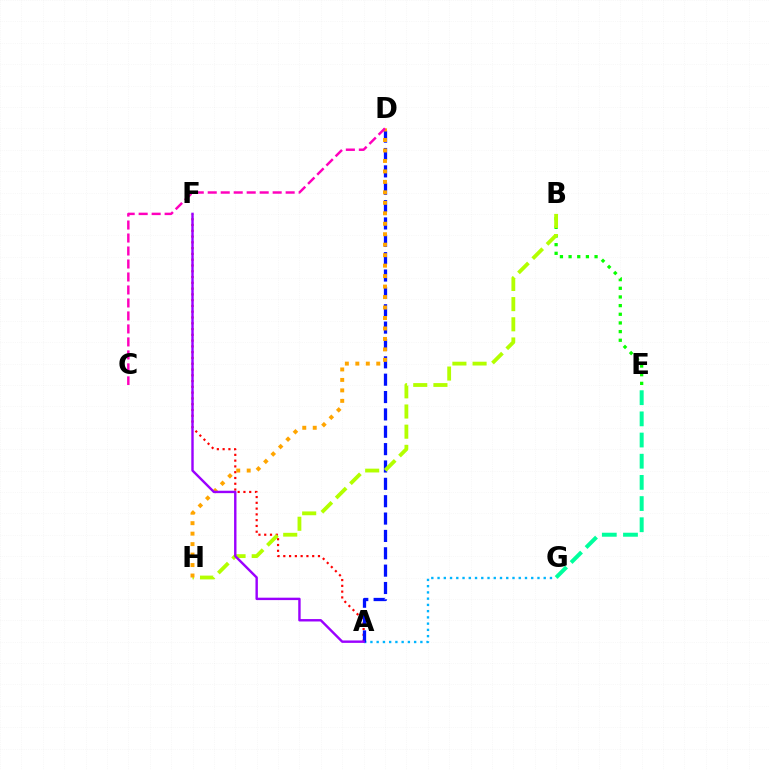{('E', 'G'): [{'color': '#00ff9d', 'line_style': 'dashed', 'thickness': 2.88}], ('A', 'F'): [{'color': '#ff0000', 'line_style': 'dotted', 'thickness': 1.57}, {'color': '#9b00ff', 'line_style': 'solid', 'thickness': 1.73}], ('A', 'G'): [{'color': '#00b5ff', 'line_style': 'dotted', 'thickness': 1.7}], ('B', 'E'): [{'color': '#08ff00', 'line_style': 'dotted', 'thickness': 2.35}], ('A', 'D'): [{'color': '#0010ff', 'line_style': 'dashed', 'thickness': 2.36}], ('B', 'H'): [{'color': '#b3ff00', 'line_style': 'dashed', 'thickness': 2.74}], ('D', 'H'): [{'color': '#ffa500', 'line_style': 'dotted', 'thickness': 2.84}], ('C', 'D'): [{'color': '#ff00bd', 'line_style': 'dashed', 'thickness': 1.76}]}